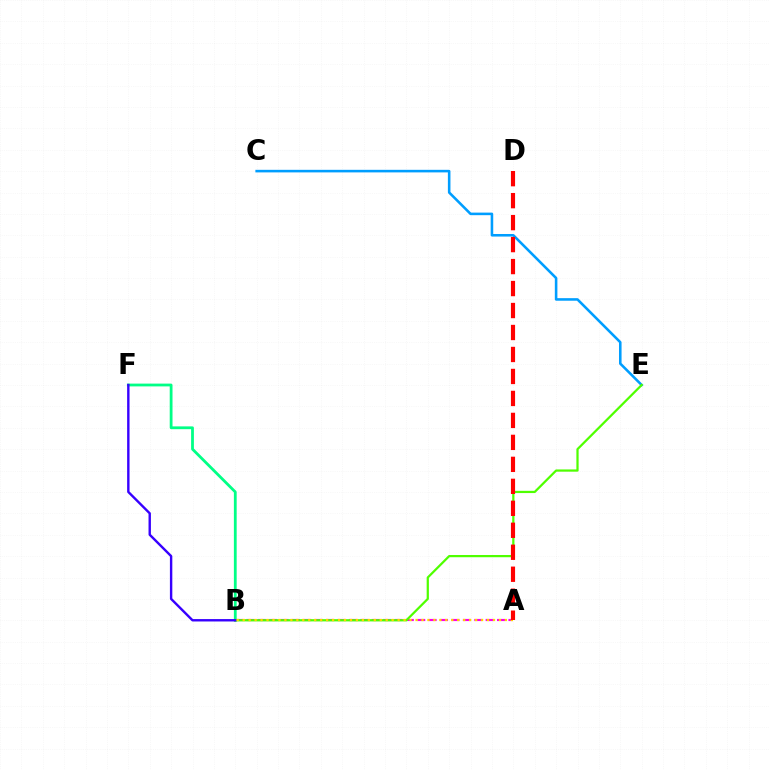{('A', 'B'): [{'color': '#ff00ed', 'line_style': 'dashed', 'thickness': 1.55}, {'color': '#ffd500', 'line_style': 'dotted', 'thickness': 1.62}], ('B', 'F'): [{'color': '#00ff86', 'line_style': 'solid', 'thickness': 2.01}, {'color': '#3700ff', 'line_style': 'solid', 'thickness': 1.73}], ('C', 'E'): [{'color': '#009eff', 'line_style': 'solid', 'thickness': 1.85}], ('B', 'E'): [{'color': '#4fff00', 'line_style': 'solid', 'thickness': 1.61}], ('A', 'D'): [{'color': '#ff0000', 'line_style': 'dashed', 'thickness': 2.99}]}